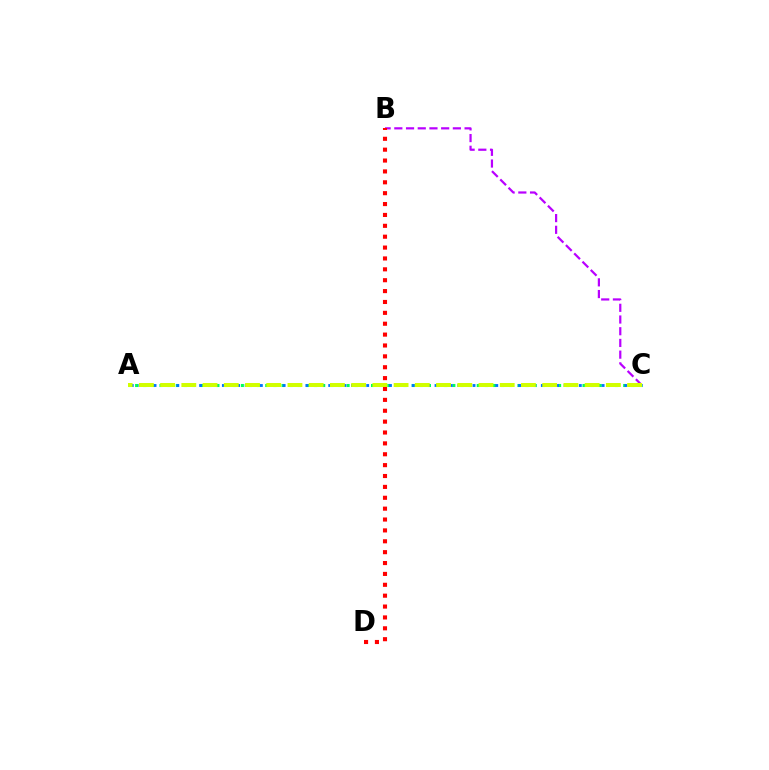{('A', 'C'): [{'color': '#00ff5c', 'line_style': 'dotted', 'thickness': 2.21}, {'color': '#0074ff', 'line_style': 'dotted', 'thickness': 2.06}, {'color': '#d1ff00', 'line_style': 'dashed', 'thickness': 2.88}], ('B', 'C'): [{'color': '#b900ff', 'line_style': 'dashed', 'thickness': 1.59}], ('B', 'D'): [{'color': '#ff0000', 'line_style': 'dotted', 'thickness': 2.96}]}